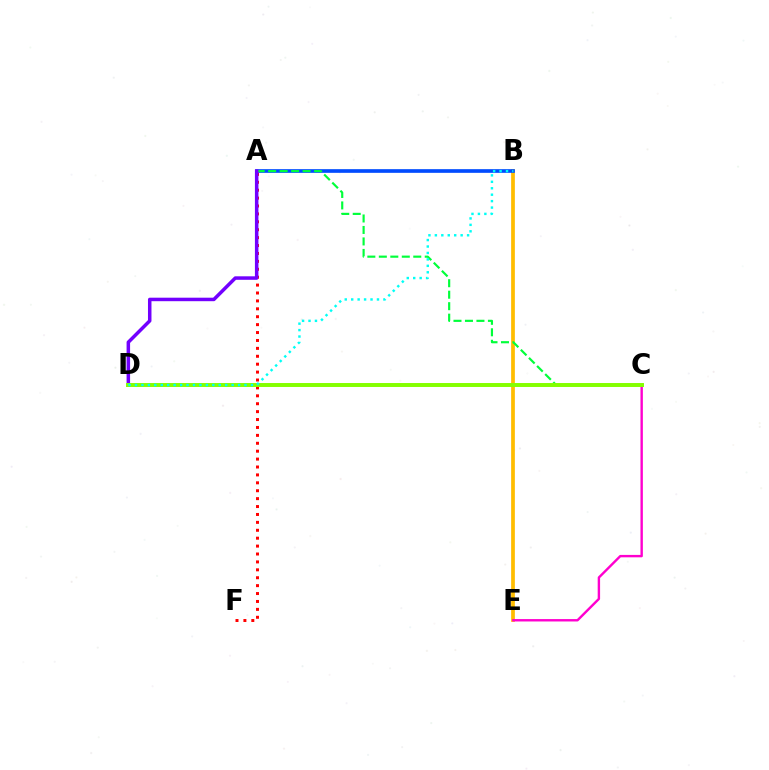{('B', 'E'): [{'color': '#ffbd00', 'line_style': 'solid', 'thickness': 2.68}], ('A', 'B'): [{'color': '#004bff', 'line_style': 'solid', 'thickness': 2.64}], ('A', 'F'): [{'color': '#ff0000', 'line_style': 'dotted', 'thickness': 2.15}], ('C', 'E'): [{'color': '#ff00cf', 'line_style': 'solid', 'thickness': 1.73}], ('A', 'C'): [{'color': '#00ff39', 'line_style': 'dashed', 'thickness': 1.56}], ('A', 'D'): [{'color': '#7200ff', 'line_style': 'solid', 'thickness': 2.52}], ('C', 'D'): [{'color': '#84ff00', 'line_style': 'solid', 'thickness': 2.84}], ('B', 'D'): [{'color': '#00fff6', 'line_style': 'dotted', 'thickness': 1.75}]}